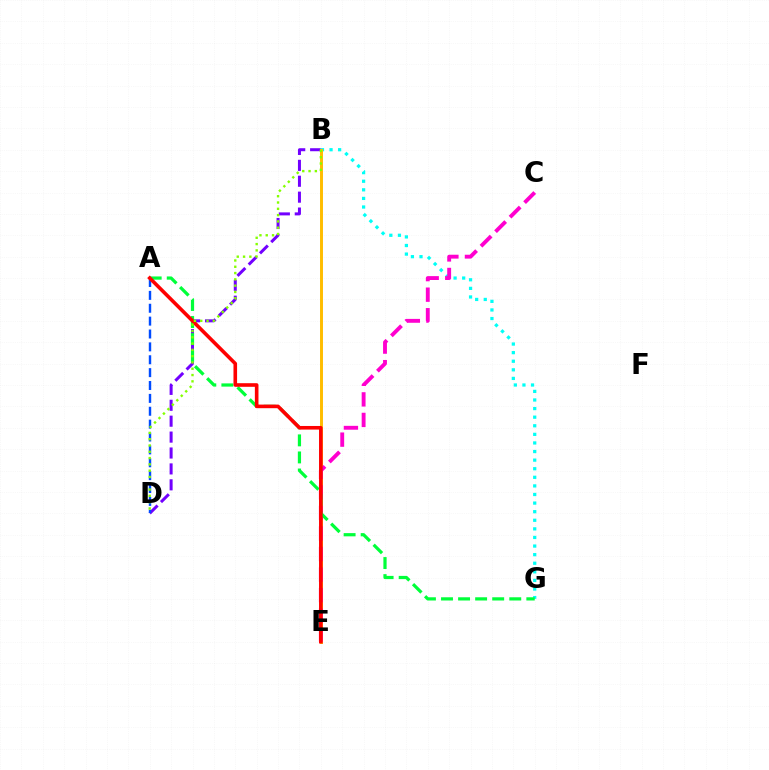{('B', 'D'): [{'color': '#7200ff', 'line_style': 'dashed', 'thickness': 2.16}, {'color': '#84ff00', 'line_style': 'dotted', 'thickness': 1.71}], ('B', 'G'): [{'color': '#00fff6', 'line_style': 'dotted', 'thickness': 2.33}], ('B', 'E'): [{'color': '#ffbd00', 'line_style': 'solid', 'thickness': 2.12}], ('C', 'E'): [{'color': '#ff00cf', 'line_style': 'dashed', 'thickness': 2.79}], ('A', 'G'): [{'color': '#00ff39', 'line_style': 'dashed', 'thickness': 2.32}], ('A', 'D'): [{'color': '#004bff', 'line_style': 'dashed', 'thickness': 1.75}], ('A', 'E'): [{'color': '#ff0000', 'line_style': 'solid', 'thickness': 2.6}]}